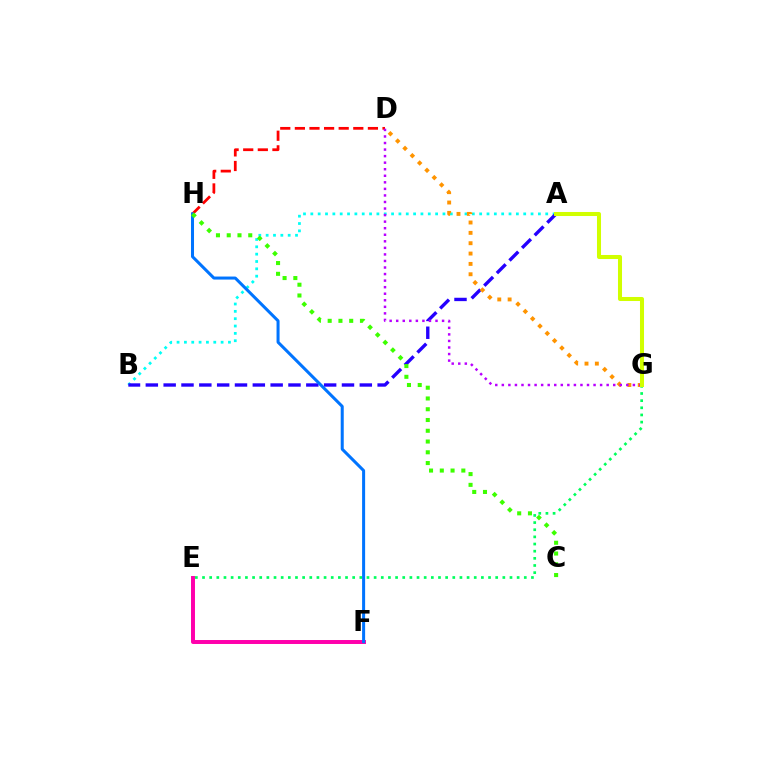{('A', 'B'): [{'color': '#00fff6', 'line_style': 'dotted', 'thickness': 1.99}, {'color': '#2500ff', 'line_style': 'dashed', 'thickness': 2.42}], ('E', 'F'): [{'color': '#ff00ac', 'line_style': 'solid', 'thickness': 2.85}], ('E', 'G'): [{'color': '#00ff5c', 'line_style': 'dotted', 'thickness': 1.94}], ('D', 'H'): [{'color': '#ff0000', 'line_style': 'dashed', 'thickness': 1.98}], ('D', 'G'): [{'color': '#ff9400', 'line_style': 'dotted', 'thickness': 2.81}, {'color': '#b900ff', 'line_style': 'dotted', 'thickness': 1.78}], ('F', 'H'): [{'color': '#0074ff', 'line_style': 'solid', 'thickness': 2.18}], ('A', 'G'): [{'color': '#d1ff00', 'line_style': 'solid', 'thickness': 2.91}], ('C', 'H'): [{'color': '#3dff00', 'line_style': 'dotted', 'thickness': 2.92}]}